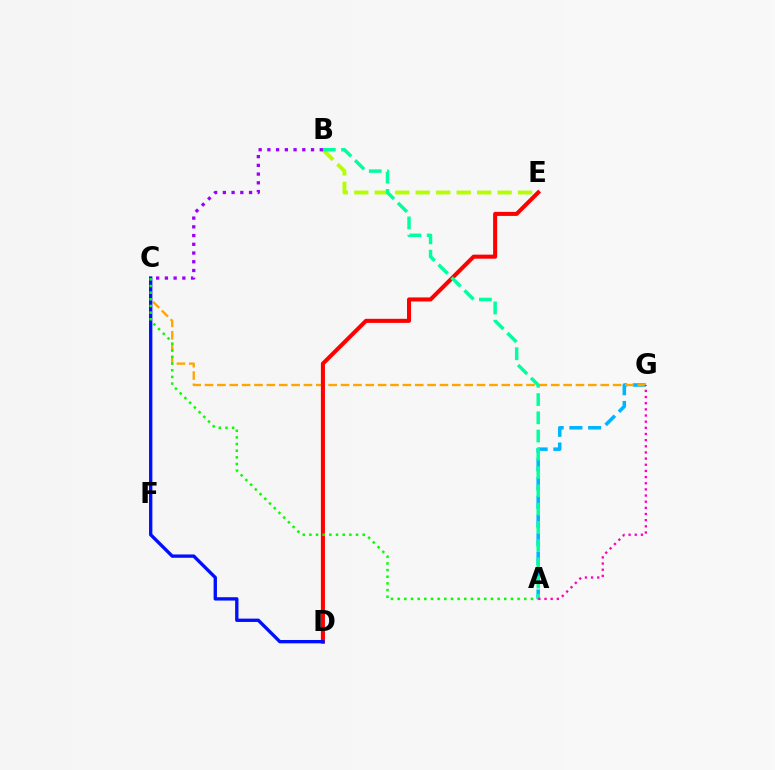{('A', 'G'): [{'color': '#00b5ff', 'line_style': 'dashed', 'thickness': 2.54}, {'color': '#ff00bd', 'line_style': 'dotted', 'thickness': 1.67}], ('C', 'G'): [{'color': '#ffa500', 'line_style': 'dashed', 'thickness': 1.68}], ('D', 'E'): [{'color': '#ff0000', 'line_style': 'solid', 'thickness': 2.92}], ('C', 'D'): [{'color': '#0010ff', 'line_style': 'solid', 'thickness': 2.41}], ('A', 'C'): [{'color': '#08ff00', 'line_style': 'dotted', 'thickness': 1.81}], ('B', 'E'): [{'color': '#b3ff00', 'line_style': 'dashed', 'thickness': 2.78}], ('A', 'B'): [{'color': '#00ff9d', 'line_style': 'dashed', 'thickness': 2.48}], ('B', 'C'): [{'color': '#9b00ff', 'line_style': 'dotted', 'thickness': 2.37}]}